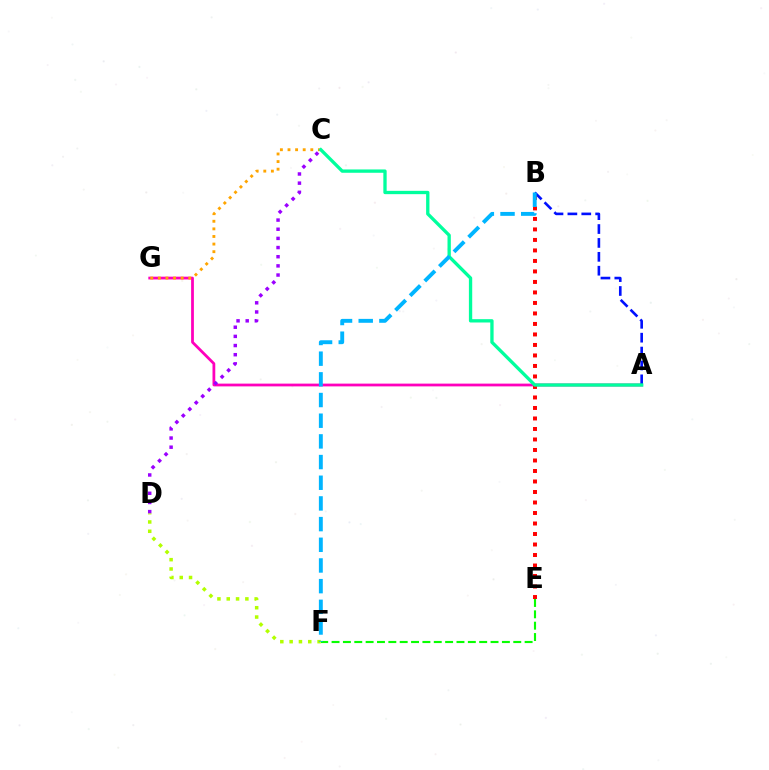{('A', 'G'): [{'color': '#ff00bd', 'line_style': 'solid', 'thickness': 1.99}], ('A', 'B'): [{'color': '#0010ff', 'line_style': 'dashed', 'thickness': 1.89}], ('B', 'E'): [{'color': '#ff0000', 'line_style': 'dotted', 'thickness': 2.85}], ('C', 'G'): [{'color': '#ffa500', 'line_style': 'dotted', 'thickness': 2.06}], ('D', 'F'): [{'color': '#b3ff00', 'line_style': 'dotted', 'thickness': 2.53}], ('C', 'D'): [{'color': '#9b00ff', 'line_style': 'dotted', 'thickness': 2.49}], ('E', 'F'): [{'color': '#08ff00', 'line_style': 'dashed', 'thickness': 1.54}], ('A', 'C'): [{'color': '#00ff9d', 'line_style': 'solid', 'thickness': 2.39}], ('B', 'F'): [{'color': '#00b5ff', 'line_style': 'dashed', 'thickness': 2.81}]}